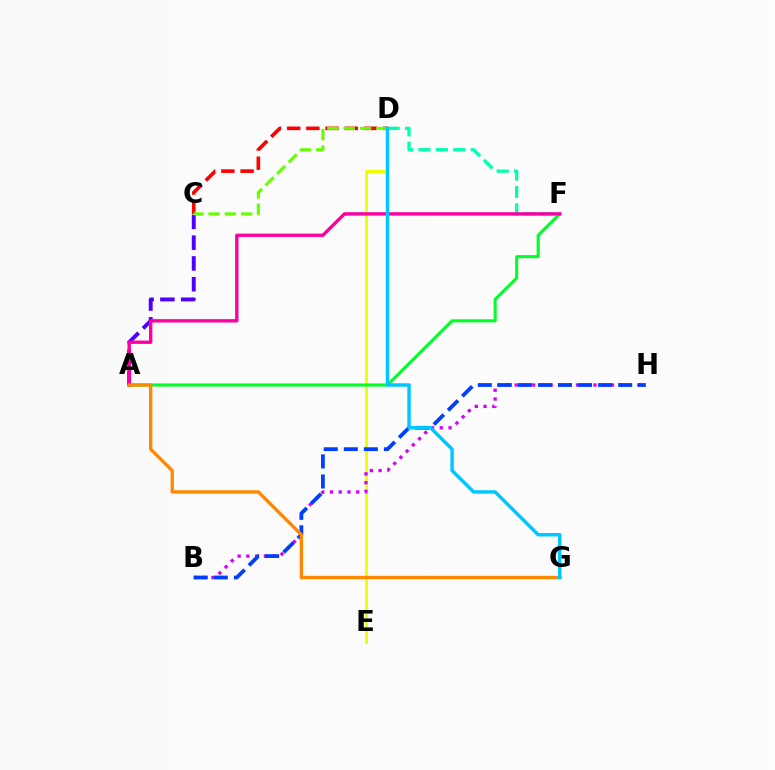{('D', 'E'): [{'color': '#eeff00', 'line_style': 'solid', 'thickness': 2.15}], ('B', 'H'): [{'color': '#d600ff', 'line_style': 'dotted', 'thickness': 2.38}, {'color': '#003fff', 'line_style': 'dashed', 'thickness': 2.72}], ('C', 'D'): [{'color': '#ff0000', 'line_style': 'dashed', 'thickness': 2.61}, {'color': '#66ff00', 'line_style': 'dashed', 'thickness': 2.21}], ('A', 'C'): [{'color': '#4f00ff', 'line_style': 'dashed', 'thickness': 2.82}], ('D', 'F'): [{'color': '#00ffaf', 'line_style': 'dashed', 'thickness': 2.37}], ('A', 'F'): [{'color': '#00ff27', 'line_style': 'solid', 'thickness': 2.22}, {'color': '#ff00a0', 'line_style': 'solid', 'thickness': 2.42}], ('A', 'G'): [{'color': '#ff8800', 'line_style': 'solid', 'thickness': 2.4}], ('D', 'G'): [{'color': '#00c7ff', 'line_style': 'solid', 'thickness': 2.49}]}